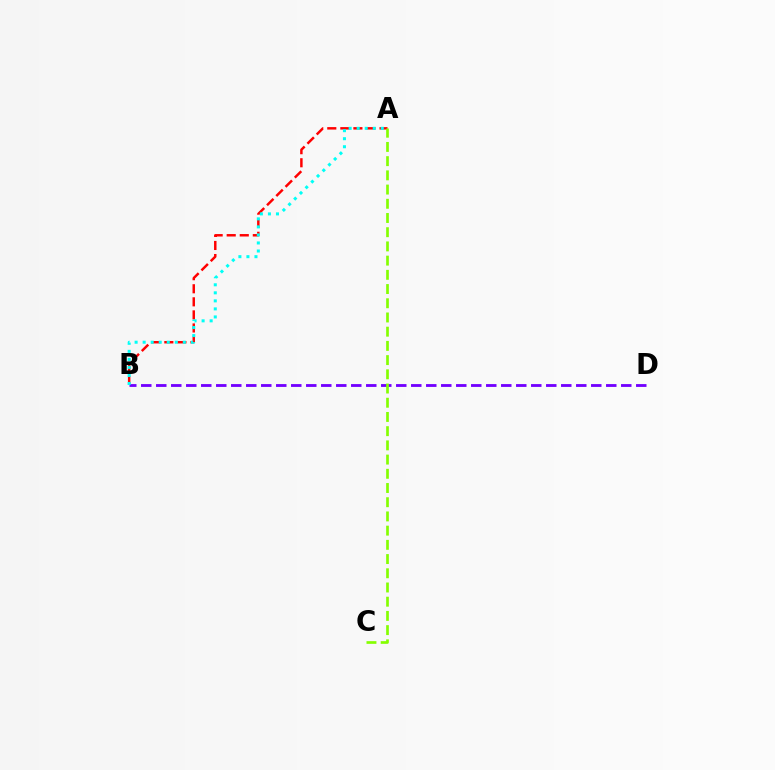{('A', 'B'): [{'color': '#ff0000', 'line_style': 'dashed', 'thickness': 1.77}, {'color': '#00fff6', 'line_style': 'dotted', 'thickness': 2.18}], ('B', 'D'): [{'color': '#7200ff', 'line_style': 'dashed', 'thickness': 2.04}], ('A', 'C'): [{'color': '#84ff00', 'line_style': 'dashed', 'thickness': 1.93}]}